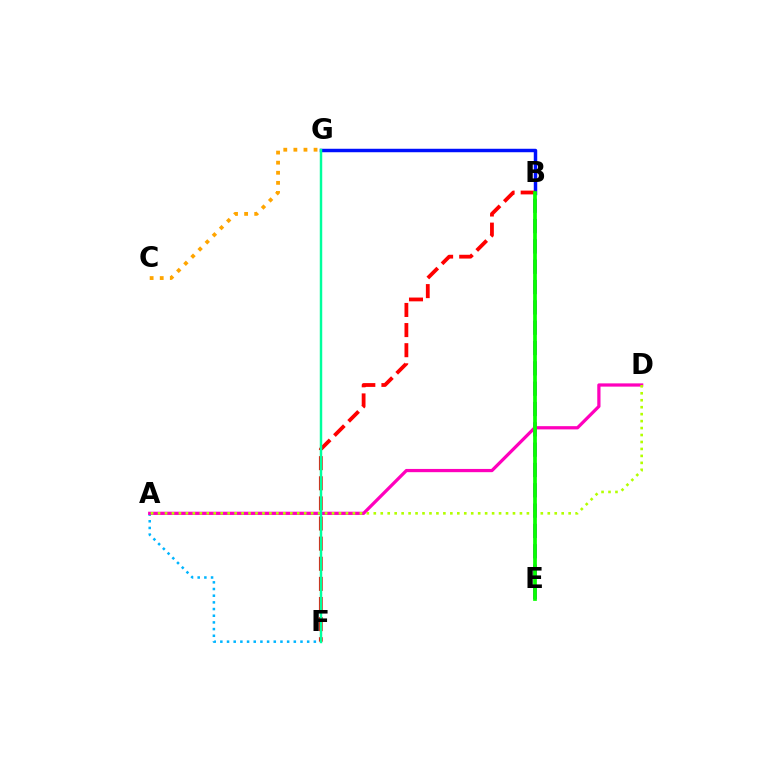{('A', 'F'): [{'color': '#00b5ff', 'line_style': 'dotted', 'thickness': 1.81}], ('B', 'E'): [{'color': '#9b00ff', 'line_style': 'dashed', 'thickness': 2.76}, {'color': '#08ff00', 'line_style': 'solid', 'thickness': 2.68}], ('A', 'D'): [{'color': '#ff00bd', 'line_style': 'solid', 'thickness': 2.33}, {'color': '#b3ff00', 'line_style': 'dotted', 'thickness': 1.89}], ('B', 'G'): [{'color': '#0010ff', 'line_style': 'solid', 'thickness': 2.49}], ('B', 'F'): [{'color': '#ff0000', 'line_style': 'dashed', 'thickness': 2.73}], ('F', 'G'): [{'color': '#00ff9d', 'line_style': 'solid', 'thickness': 1.76}], ('C', 'G'): [{'color': '#ffa500', 'line_style': 'dotted', 'thickness': 2.74}]}